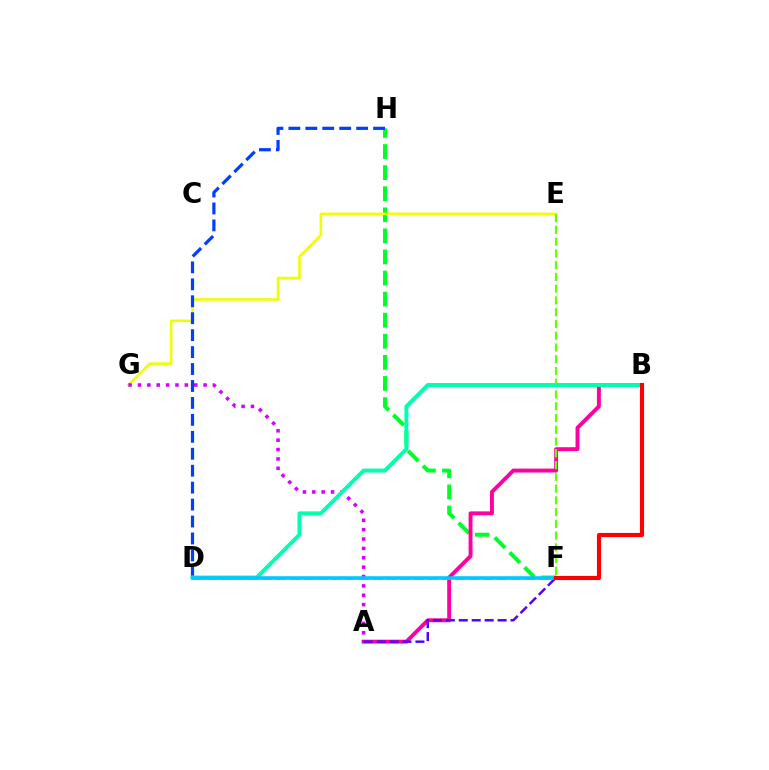{('F', 'H'): [{'color': '#00ff27', 'line_style': 'dashed', 'thickness': 2.86}], ('E', 'G'): [{'color': '#eeff00', 'line_style': 'solid', 'thickness': 1.86}], ('A', 'B'): [{'color': '#ff00a0', 'line_style': 'solid', 'thickness': 2.82}], ('D', 'F'): [{'color': '#ff8800', 'line_style': 'dashed', 'thickness': 1.87}, {'color': '#00c7ff', 'line_style': 'solid', 'thickness': 2.56}], ('A', 'G'): [{'color': '#d600ff', 'line_style': 'dotted', 'thickness': 2.55}], ('E', 'F'): [{'color': '#66ff00', 'line_style': 'dashed', 'thickness': 1.6}], ('D', 'H'): [{'color': '#003fff', 'line_style': 'dashed', 'thickness': 2.3}], ('A', 'F'): [{'color': '#4f00ff', 'line_style': 'dashed', 'thickness': 1.76}], ('B', 'D'): [{'color': '#00ffaf', 'line_style': 'solid', 'thickness': 2.84}], ('B', 'F'): [{'color': '#ff0000', 'line_style': 'solid', 'thickness': 2.97}]}